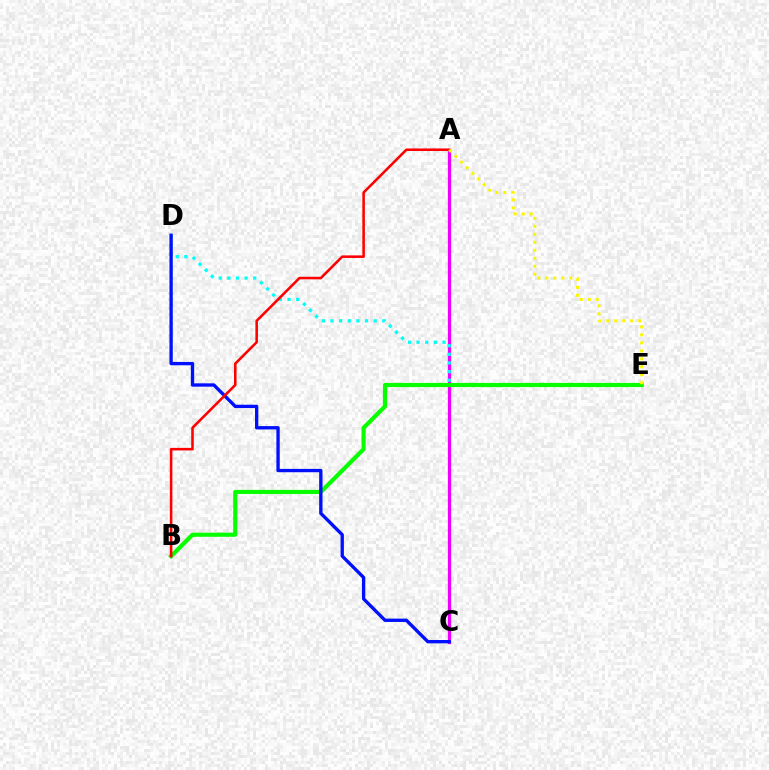{('A', 'C'): [{'color': '#ee00ff', 'line_style': 'solid', 'thickness': 2.35}], ('D', 'E'): [{'color': '#00fff6', 'line_style': 'dotted', 'thickness': 2.35}], ('B', 'E'): [{'color': '#08ff00', 'line_style': 'solid', 'thickness': 2.99}], ('C', 'D'): [{'color': '#0010ff', 'line_style': 'solid', 'thickness': 2.4}], ('A', 'B'): [{'color': '#ff0000', 'line_style': 'solid', 'thickness': 1.84}], ('A', 'E'): [{'color': '#fcf500', 'line_style': 'dotted', 'thickness': 2.17}]}